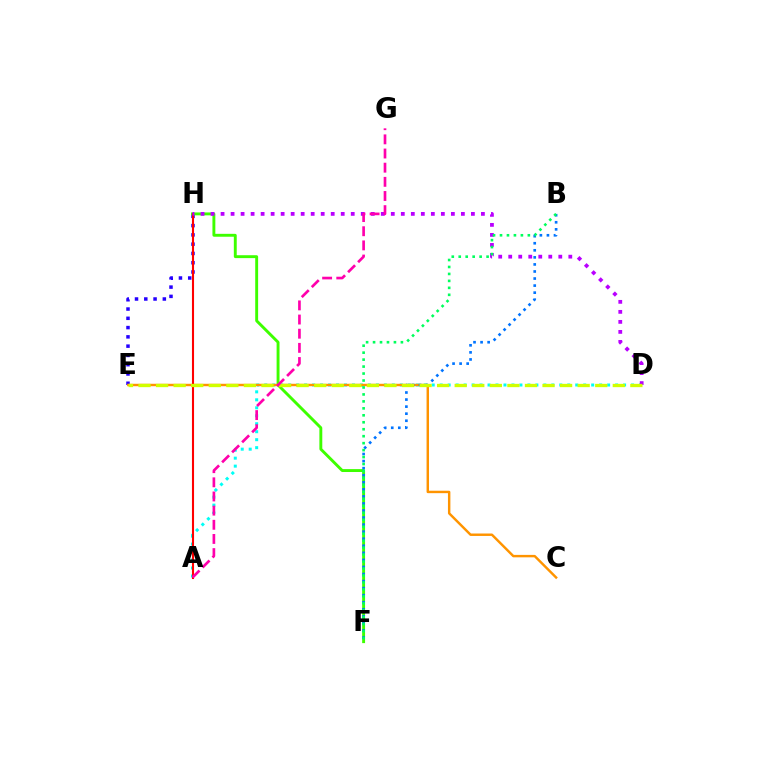{('E', 'H'): [{'color': '#2500ff', 'line_style': 'dotted', 'thickness': 2.52}], ('F', 'H'): [{'color': '#3dff00', 'line_style': 'solid', 'thickness': 2.09}], ('A', 'D'): [{'color': '#00fff6', 'line_style': 'dotted', 'thickness': 2.17}], ('C', 'E'): [{'color': '#ff9400', 'line_style': 'solid', 'thickness': 1.76}], ('A', 'H'): [{'color': '#ff0000', 'line_style': 'solid', 'thickness': 1.51}], ('B', 'F'): [{'color': '#0074ff', 'line_style': 'dotted', 'thickness': 1.92}, {'color': '#00ff5c', 'line_style': 'dotted', 'thickness': 1.89}], ('D', 'H'): [{'color': '#b900ff', 'line_style': 'dotted', 'thickness': 2.72}], ('D', 'E'): [{'color': '#d1ff00', 'line_style': 'dashed', 'thickness': 2.39}], ('A', 'G'): [{'color': '#ff00ac', 'line_style': 'dashed', 'thickness': 1.92}]}